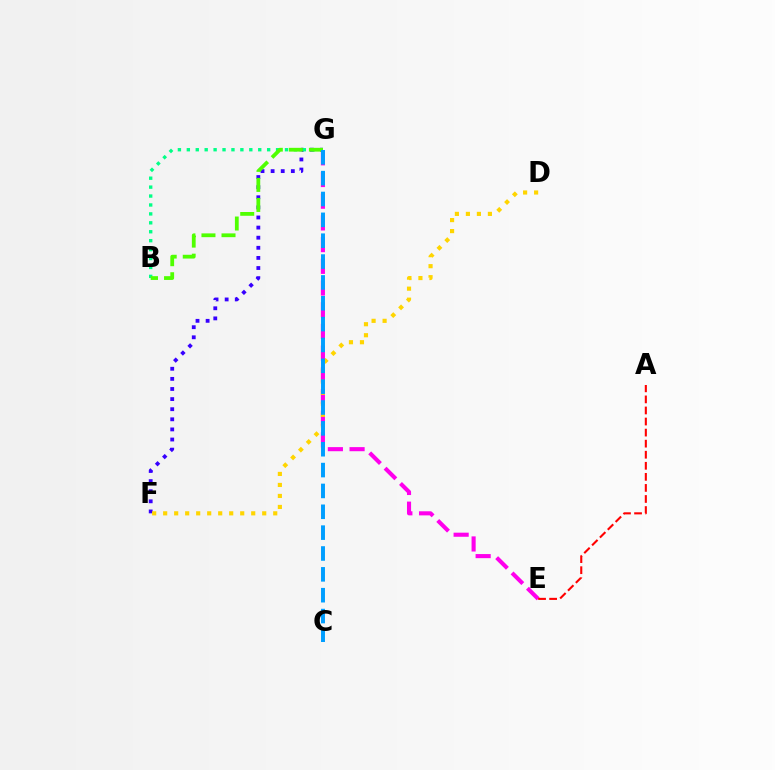{('E', 'G'): [{'color': '#ff00ed', 'line_style': 'dashed', 'thickness': 2.95}], ('F', 'G'): [{'color': '#3700ff', 'line_style': 'dotted', 'thickness': 2.75}], ('B', 'G'): [{'color': '#00ff86', 'line_style': 'dotted', 'thickness': 2.42}, {'color': '#4fff00', 'line_style': 'dashed', 'thickness': 2.72}], ('D', 'F'): [{'color': '#ffd500', 'line_style': 'dotted', 'thickness': 2.99}], ('C', 'G'): [{'color': '#009eff', 'line_style': 'dashed', 'thickness': 2.83}], ('A', 'E'): [{'color': '#ff0000', 'line_style': 'dashed', 'thickness': 1.5}]}